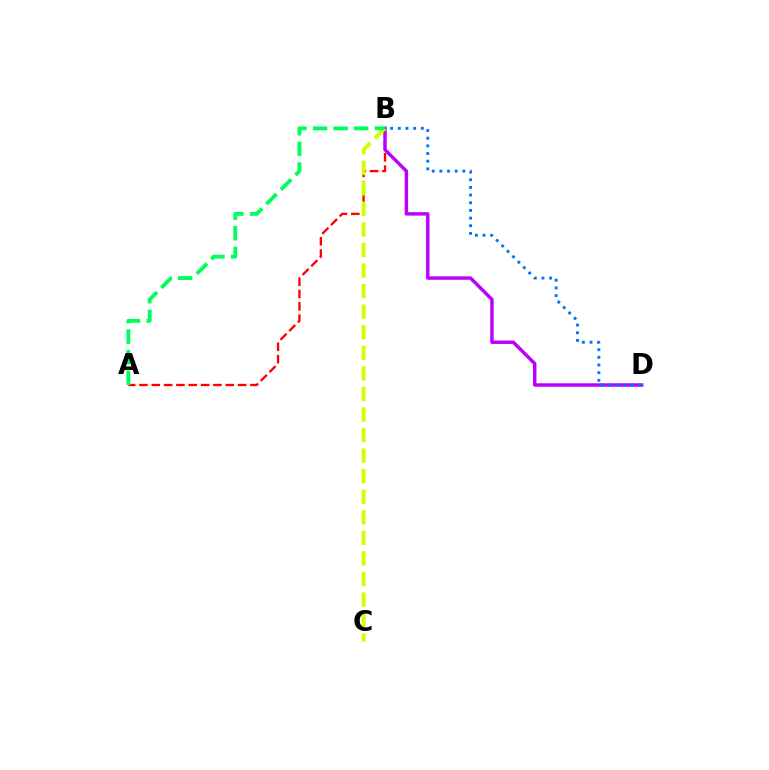{('A', 'B'): [{'color': '#ff0000', 'line_style': 'dashed', 'thickness': 1.67}, {'color': '#00ff5c', 'line_style': 'dashed', 'thickness': 2.8}], ('B', 'D'): [{'color': '#b900ff', 'line_style': 'solid', 'thickness': 2.47}, {'color': '#0074ff', 'line_style': 'dotted', 'thickness': 2.08}], ('B', 'C'): [{'color': '#d1ff00', 'line_style': 'dashed', 'thickness': 2.79}]}